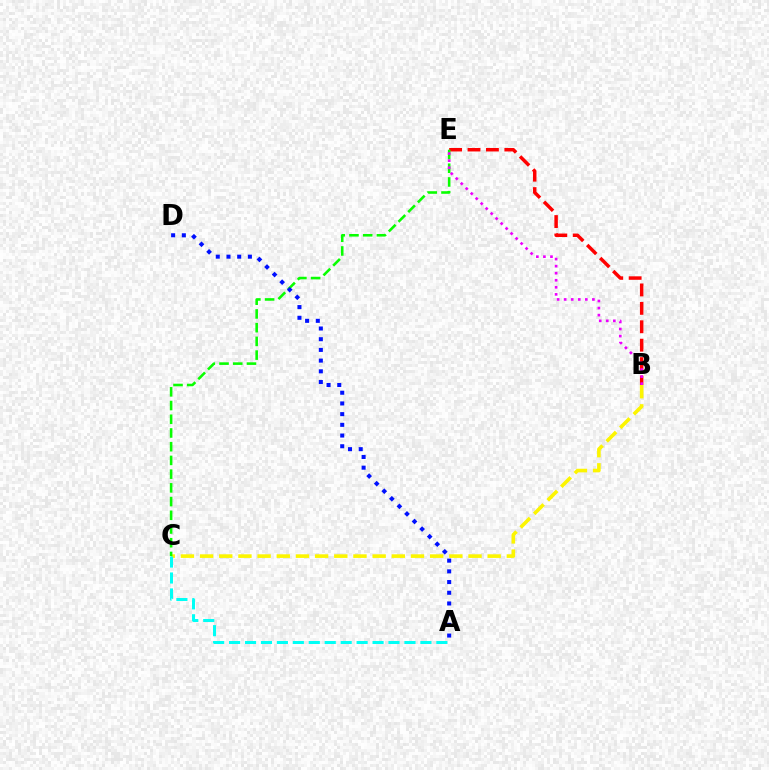{('B', 'E'): [{'color': '#ff0000', 'line_style': 'dashed', 'thickness': 2.5}, {'color': '#ee00ff', 'line_style': 'dotted', 'thickness': 1.92}], ('B', 'C'): [{'color': '#fcf500', 'line_style': 'dashed', 'thickness': 2.6}], ('C', 'E'): [{'color': '#08ff00', 'line_style': 'dashed', 'thickness': 1.86}], ('A', 'C'): [{'color': '#00fff6', 'line_style': 'dashed', 'thickness': 2.17}], ('A', 'D'): [{'color': '#0010ff', 'line_style': 'dotted', 'thickness': 2.91}]}